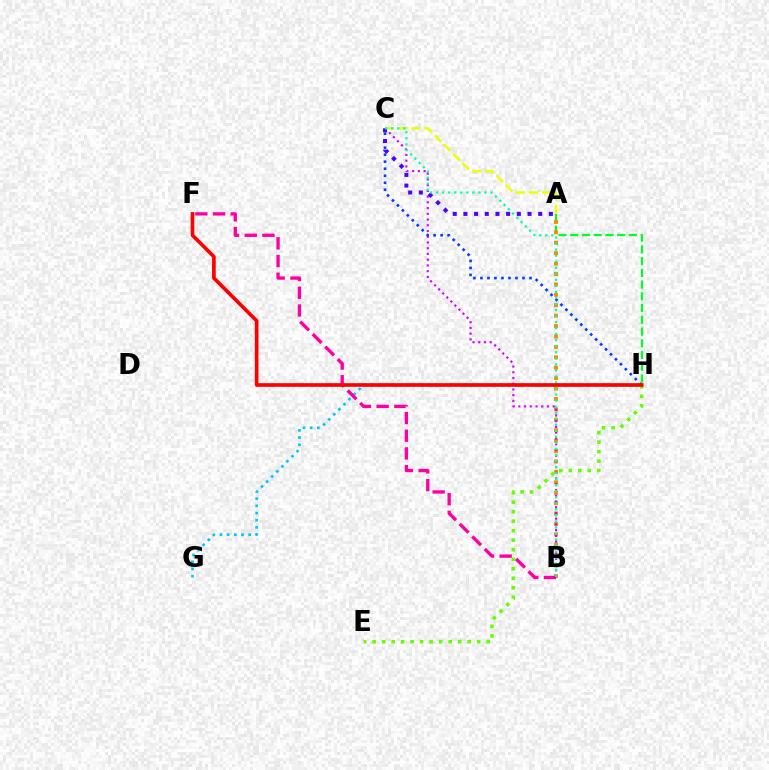{('G', 'H'): [{'color': '#00c7ff', 'line_style': 'dotted', 'thickness': 1.95}], ('A', 'H'): [{'color': '#00ff27', 'line_style': 'dashed', 'thickness': 1.59}], ('A', 'C'): [{'color': '#eeff00', 'line_style': 'dashed', 'thickness': 1.78}, {'color': '#4f00ff', 'line_style': 'dotted', 'thickness': 2.9}], ('A', 'B'): [{'color': '#ff8800', 'line_style': 'dotted', 'thickness': 2.83}], ('B', 'C'): [{'color': '#d600ff', 'line_style': 'dotted', 'thickness': 1.56}, {'color': '#00ffaf', 'line_style': 'dotted', 'thickness': 1.64}], ('B', 'F'): [{'color': '#ff00a0', 'line_style': 'dashed', 'thickness': 2.4}], ('C', 'H'): [{'color': '#003fff', 'line_style': 'dotted', 'thickness': 1.9}], ('E', 'H'): [{'color': '#66ff00', 'line_style': 'dotted', 'thickness': 2.58}], ('F', 'H'): [{'color': '#ff0000', 'line_style': 'solid', 'thickness': 2.64}]}